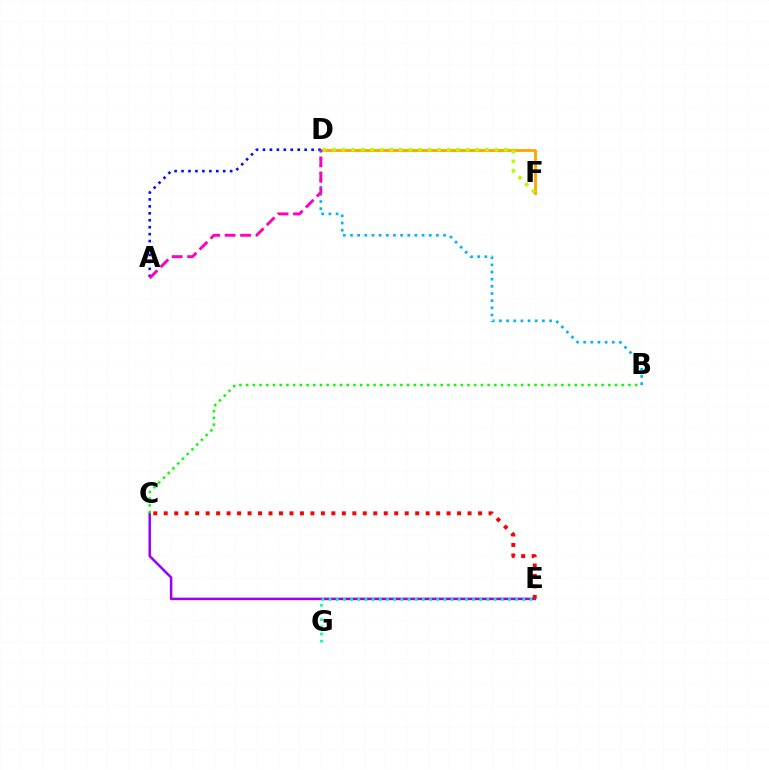{('C', 'E'): [{'color': '#9b00ff', 'line_style': 'solid', 'thickness': 1.81}, {'color': '#ff0000', 'line_style': 'dotted', 'thickness': 2.85}], ('D', 'F'): [{'color': '#ffa500', 'line_style': 'solid', 'thickness': 2.06}, {'color': '#b3ff00', 'line_style': 'dotted', 'thickness': 2.59}], ('E', 'G'): [{'color': '#00ff9d', 'line_style': 'dotted', 'thickness': 1.95}], ('A', 'D'): [{'color': '#0010ff', 'line_style': 'dotted', 'thickness': 1.89}, {'color': '#ff00bd', 'line_style': 'dashed', 'thickness': 2.1}], ('B', 'D'): [{'color': '#00b5ff', 'line_style': 'dotted', 'thickness': 1.95}], ('B', 'C'): [{'color': '#08ff00', 'line_style': 'dotted', 'thickness': 1.82}]}